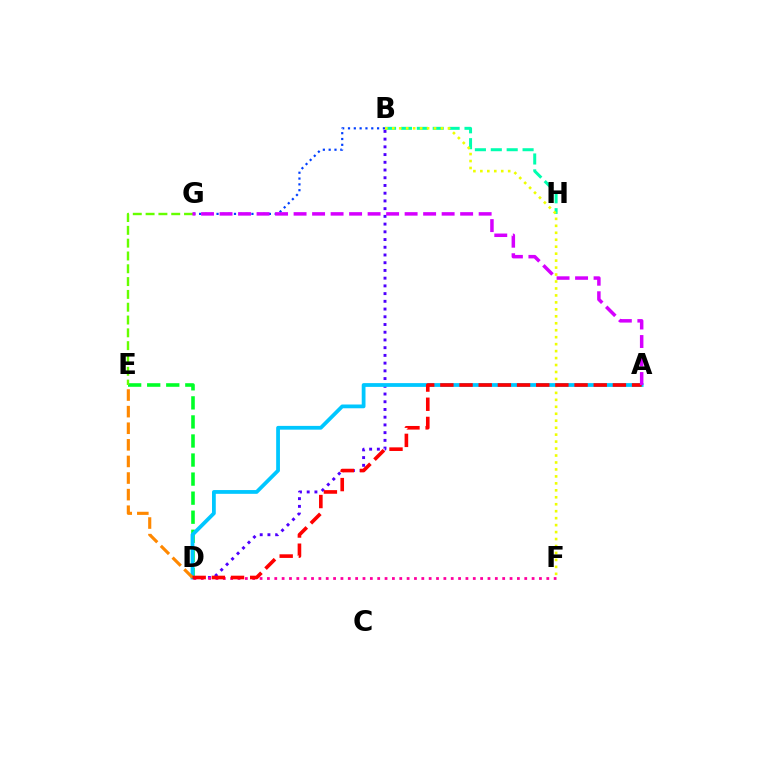{('B', 'H'): [{'color': '#00ffaf', 'line_style': 'dashed', 'thickness': 2.16}], ('B', 'G'): [{'color': '#003fff', 'line_style': 'dotted', 'thickness': 1.58}], ('B', 'D'): [{'color': '#4f00ff', 'line_style': 'dotted', 'thickness': 2.1}], ('D', 'E'): [{'color': '#00ff27', 'line_style': 'dashed', 'thickness': 2.59}, {'color': '#ff8800', 'line_style': 'dashed', 'thickness': 2.25}], ('B', 'F'): [{'color': '#eeff00', 'line_style': 'dotted', 'thickness': 1.89}], ('A', 'D'): [{'color': '#00c7ff', 'line_style': 'solid', 'thickness': 2.71}, {'color': '#ff0000', 'line_style': 'dashed', 'thickness': 2.6}], ('D', 'F'): [{'color': '#ff00a0', 'line_style': 'dotted', 'thickness': 2.0}], ('E', 'G'): [{'color': '#66ff00', 'line_style': 'dashed', 'thickness': 1.74}], ('A', 'G'): [{'color': '#d600ff', 'line_style': 'dashed', 'thickness': 2.51}]}